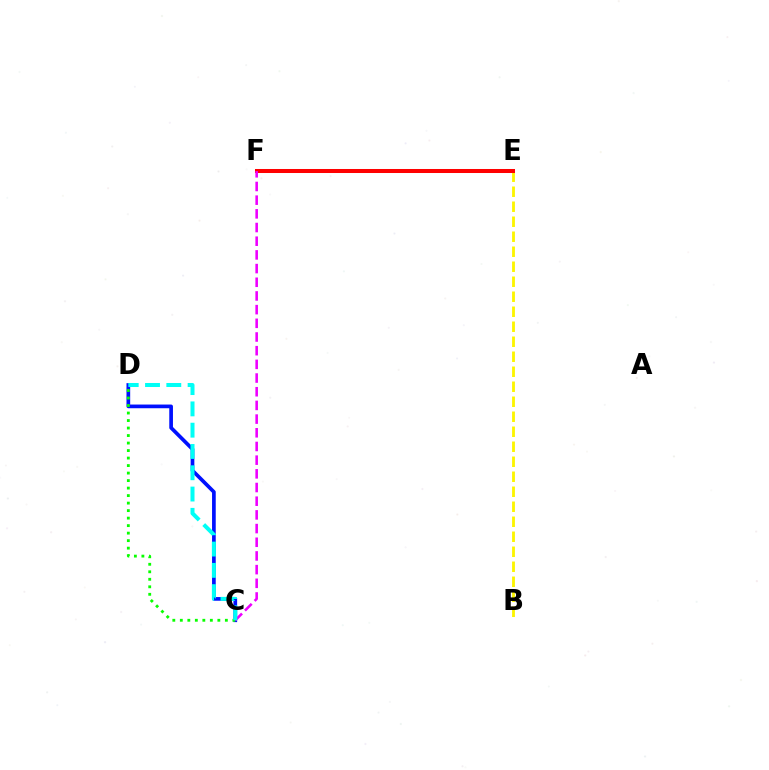{('B', 'E'): [{'color': '#fcf500', 'line_style': 'dashed', 'thickness': 2.04}], ('C', 'D'): [{'color': '#0010ff', 'line_style': 'solid', 'thickness': 2.66}, {'color': '#08ff00', 'line_style': 'dotted', 'thickness': 2.04}, {'color': '#00fff6', 'line_style': 'dashed', 'thickness': 2.89}], ('E', 'F'): [{'color': '#ff0000', 'line_style': 'solid', 'thickness': 2.89}], ('C', 'F'): [{'color': '#ee00ff', 'line_style': 'dashed', 'thickness': 1.86}]}